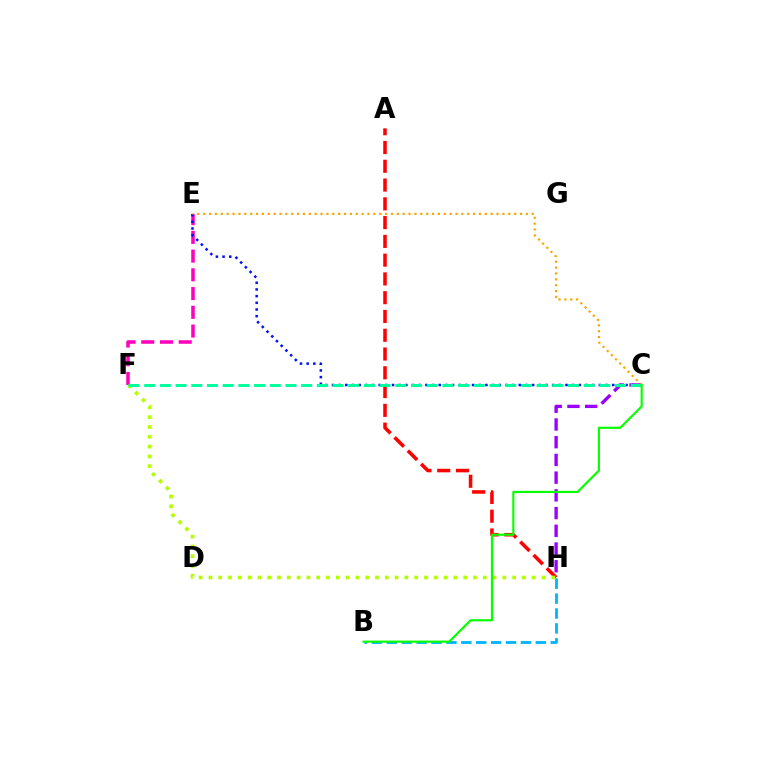{('E', 'F'): [{'color': '#ff00bd', 'line_style': 'dashed', 'thickness': 2.55}], ('C', 'H'): [{'color': '#9b00ff', 'line_style': 'dashed', 'thickness': 2.41}], ('C', 'E'): [{'color': '#0010ff', 'line_style': 'dotted', 'thickness': 1.81}, {'color': '#ffa500', 'line_style': 'dotted', 'thickness': 1.59}], ('A', 'H'): [{'color': '#ff0000', 'line_style': 'dashed', 'thickness': 2.55}], ('F', 'H'): [{'color': '#b3ff00', 'line_style': 'dotted', 'thickness': 2.66}], ('B', 'H'): [{'color': '#00b5ff', 'line_style': 'dashed', 'thickness': 2.02}], ('C', 'F'): [{'color': '#00ff9d', 'line_style': 'dashed', 'thickness': 2.13}], ('B', 'C'): [{'color': '#08ff00', 'line_style': 'solid', 'thickness': 1.56}]}